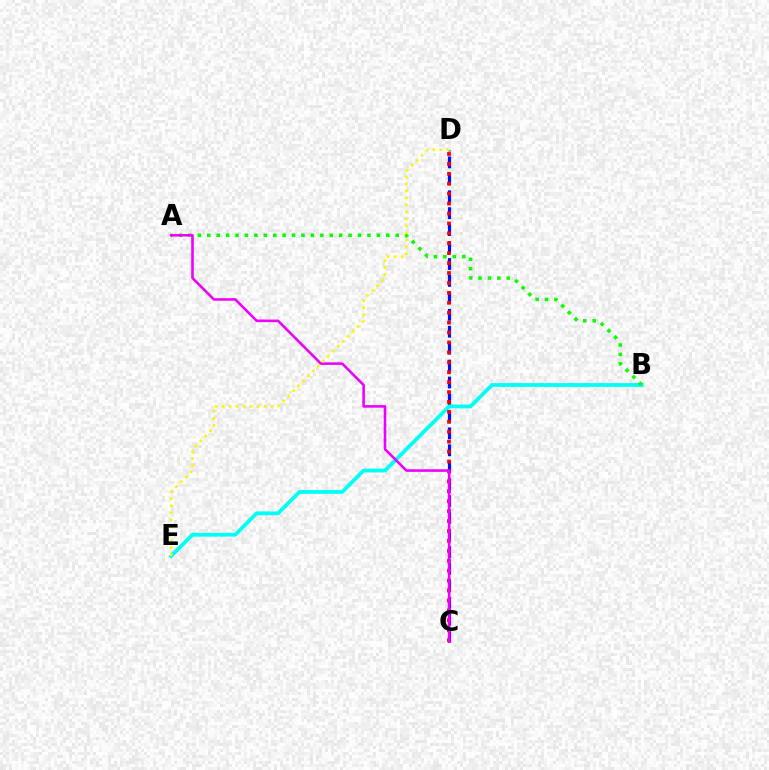{('C', 'D'): [{'color': '#0010ff', 'line_style': 'dashed', 'thickness': 2.3}, {'color': '#ff0000', 'line_style': 'dotted', 'thickness': 2.7}], ('B', 'E'): [{'color': '#00fff6', 'line_style': 'solid', 'thickness': 2.74}], ('A', 'B'): [{'color': '#08ff00', 'line_style': 'dotted', 'thickness': 2.56}], ('A', 'C'): [{'color': '#ee00ff', 'line_style': 'solid', 'thickness': 1.86}], ('D', 'E'): [{'color': '#fcf500', 'line_style': 'dotted', 'thickness': 1.9}]}